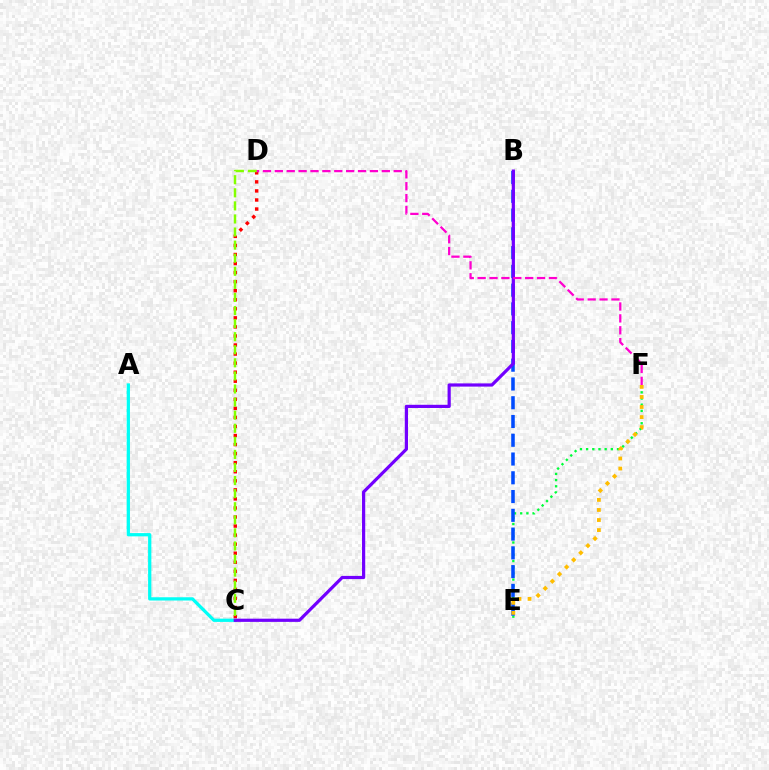{('E', 'F'): [{'color': '#00ff39', 'line_style': 'dotted', 'thickness': 1.68}, {'color': '#ffbd00', 'line_style': 'dotted', 'thickness': 2.73}], ('A', 'C'): [{'color': '#00fff6', 'line_style': 'solid', 'thickness': 2.35}], ('C', 'D'): [{'color': '#ff0000', 'line_style': 'dotted', 'thickness': 2.46}, {'color': '#84ff00', 'line_style': 'dashed', 'thickness': 1.78}], ('B', 'E'): [{'color': '#004bff', 'line_style': 'dashed', 'thickness': 2.55}], ('B', 'C'): [{'color': '#7200ff', 'line_style': 'solid', 'thickness': 2.3}], ('D', 'F'): [{'color': '#ff00cf', 'line_style': 'dashed', 'thickness': 1.62}]}